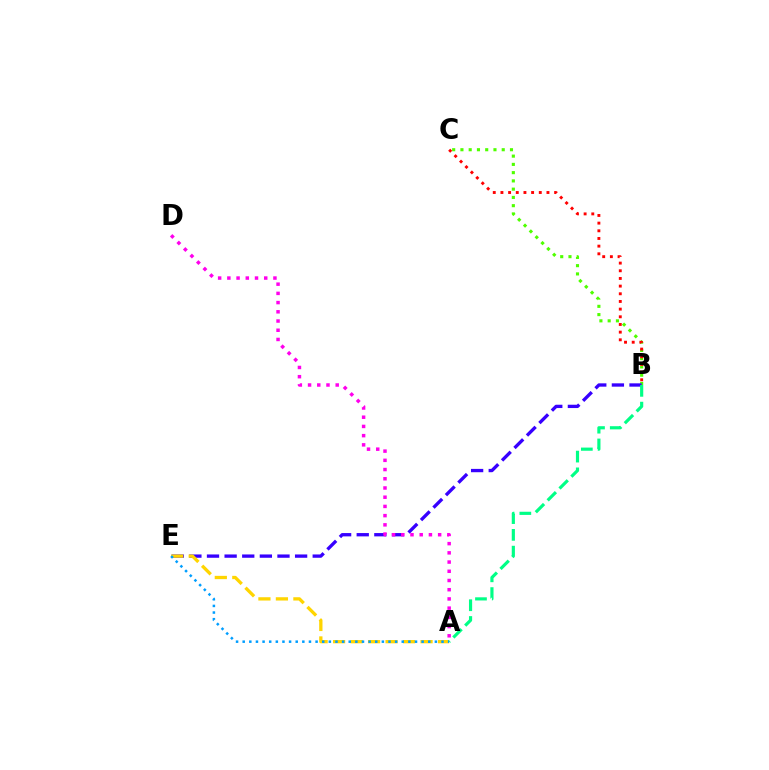{('B', 'C'): [{'color': '#4fff00', 'line_style': 'dotted', 'thickness': 2.24}, {'color': '#ff0000', 'line_style': 'dotted', 'thickness': 2.08}], ('B', 'E'): [{'color': '#3700ff', 'line_style': 'dashed', 'thickness': 2.39}], ('A', 'D'): [{'color': '#ff00ed', 'line_style': 'dotted', 'thickness': 2.5}], ('A', 'E'): [{'color': '#ffd500', 'line_style': 'dashed', 'thickness': 2.38}, {'color': '#009eff', 'line_style': 'dotted', 'thickness': 1.8}], ('A', 'B'): [{'color': '#00ff86', 'line_style': 'dashed', 'thickness': 2.28}]}